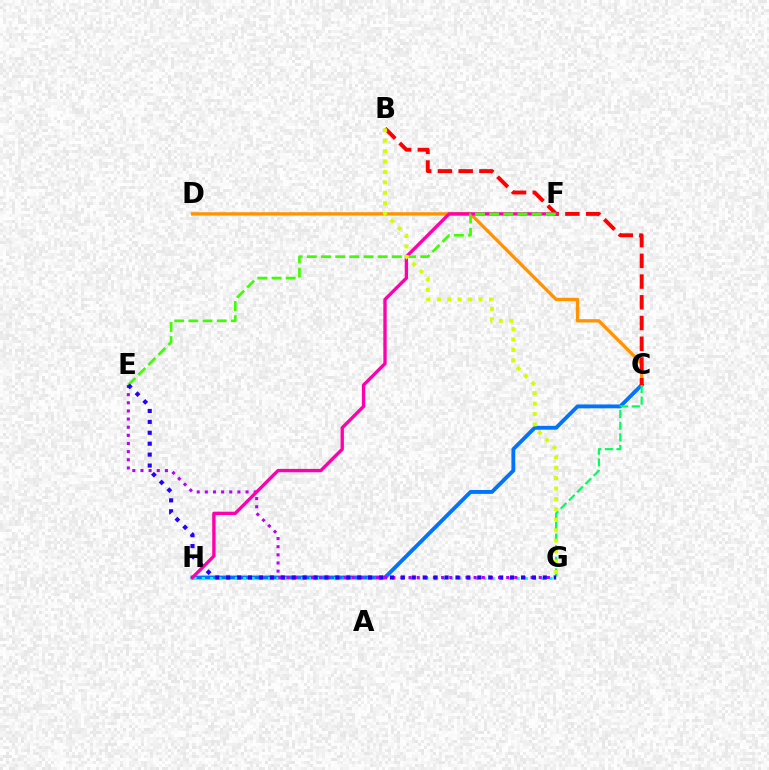{('C', 'D'): [{'color': '#ff9400', 'line_style': 'solid', 'thickness': 2.4}], ('C', 'H'): [{'color': '#0074ff', 'line_style': 'solid', 'thickness': 2.78}], ('G', 'H'): [{'color': '#00fff6', 'line_style': 'dotted', 'thickness': 2.25}], ('E', 'G'): [{'color': '#b900ff', 'line_style': 'dotted', 'thickness': 2.21}, {'color': '#2500ff', 'line_style': 'dotted', 'thickness': 2.97}], ('B', 'C'): [{'color': '#ff0000', 'line_style': 'dashed', 'thickness': 2.82}], ('C', 'G'): [{'color': '#00ff5c', 'line_style': 'dashed', 'thickness': 1.58}], ('F', 'H'): [{'color': '#ff00ac', 'line_style': 'solid', 'thickness': 2.4}], ('E', 'F'): [{'color': '#3dff00', 'line_style': 'dashed', 'thickness': 1.93}], ('B', 'G'): [{'color': '#d1ff00', 'line_style': 'dotted', 'thickness': 2.83}]}